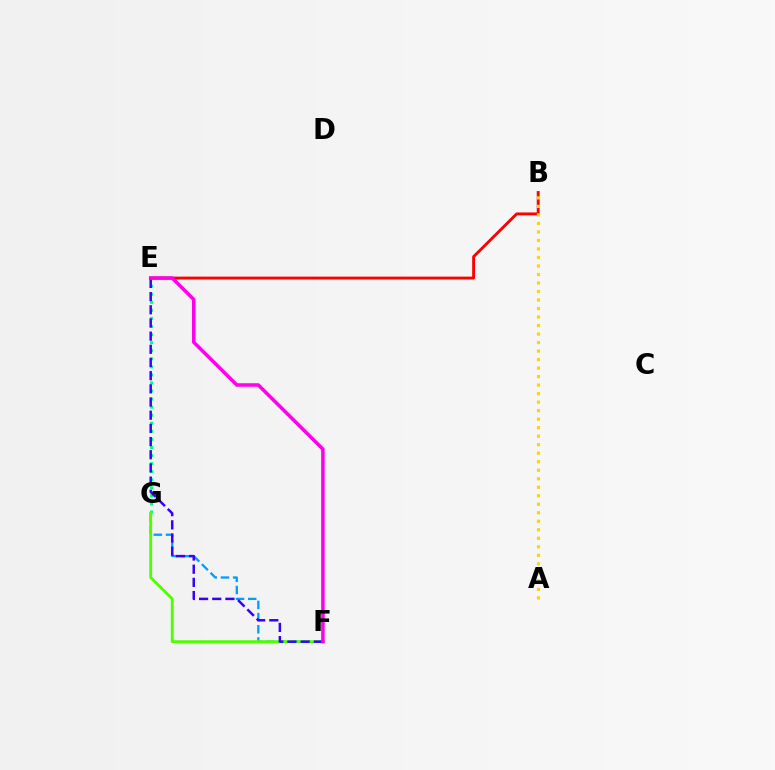{('B', 'E'): [{'color': '#ff0000', 'line_style': 'solid', 'thickness': 2.08}], ('E', 'G'): [{'color': '#00ff86', 'line_style': 'dotted', 'thickness': 2.19}], ('F', 'G'): [{'color': '#009eff', 'line_style': 'dashed', 'thickness': 1.65}, {'color': '#4fff00', 'line_style': 'solid', 'thickness': 2.06}], ('E', 'F'): [{'color': '#3700ff', 'line_style': 'dashed', 'thickness': 1.79}, {'color': '#ff00ed', 'line_style': 'solid', 'thickness': 2.55}], ('A', 'B'): [{'color': '#ffd500', 'line_style': 'dotted', 'thickness': 2.31}]}